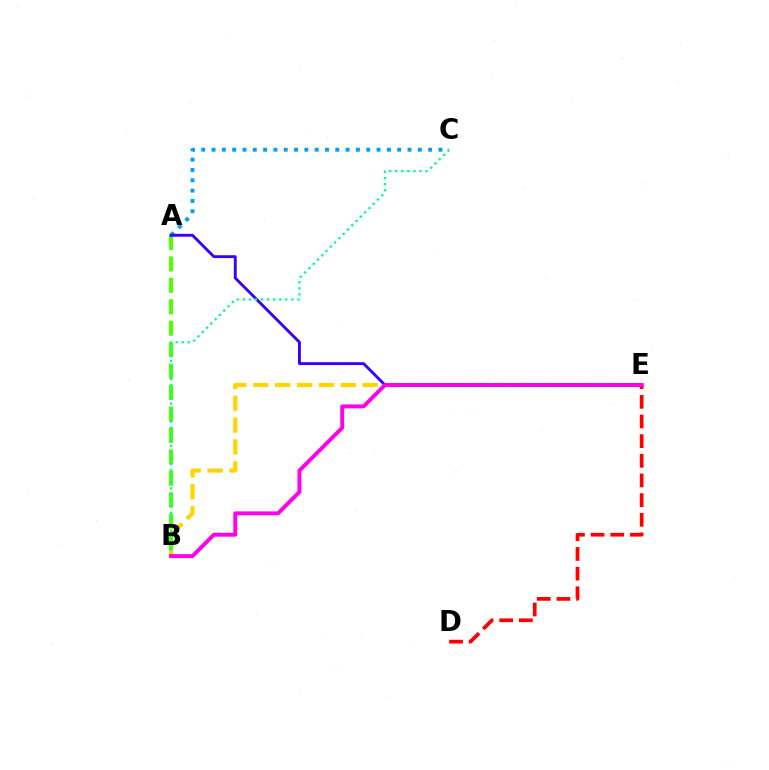{('B', 'E'): [{'color': '#ffd500', 'line_style': 'dashed', 'thickness': 2.97}, {'color': '#ff00ed', 'line_style': 'solid', 'thickness': 2.82}], ('A', 'B'): [{'color': '#4fff00', 'line_style': 'dashed', 'thickness': 2.91}], ('A', 'C'): [{'color': '#009eff', 'line_style': 'dotted', 'thickness': 2.8}], ('A', 'E'): [{'color': '#3700ff', 'line_style': 'solid', 'thickness': 2.07}], ('D', 'E'): [{'color': '#ff0000', 'line_style': 'dashed', 'thickness': 2.67}], ('B', 'C'): [{'color': '#00ff86', 'line_style': 'dotted', 'thickness': 1.65}]}